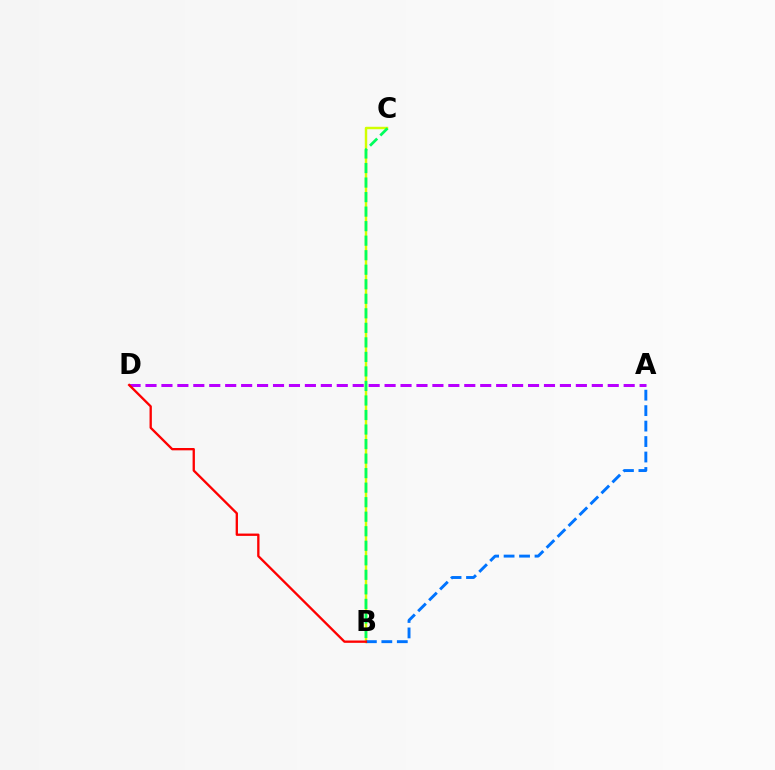{('B', 'C'): [{'color': '#d1ff00', 'line_style': 'solid', 'thickness': 1.76}, {'color': '#00ff5c', 'line_style': 'dashed', 'thickness': 1.97}], ('A', 'D'): [{'color': '#b900ff', 'line_style': 'dashed', 'thickness': 2.17}], ('A', 'B'): [{'color': '#0074ff', 'line_style': 'dashed', 'thickness': 2.1}], ('B', 'D'): [{'color': '#ff0000', 'line_style': 'solid', 'thickness': 1.67}]}